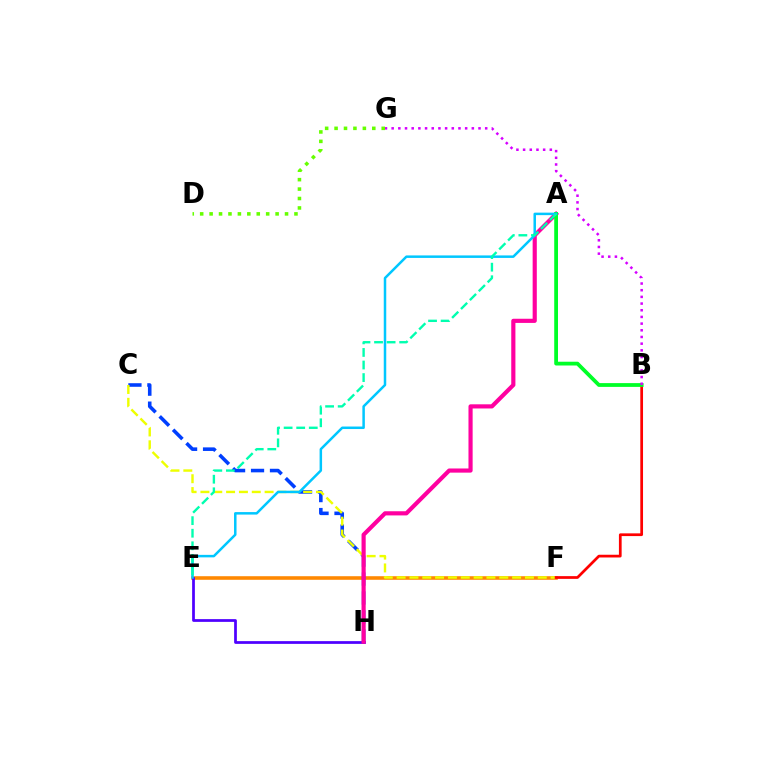{('E', 'F'): [{'color': '#ff8800', 'line_style': 'solid', 'thickness': 2.58}], ('C', 'H'): [{'color': '#003fff', 'line_style': 'dashed', 'thickness': 2.57}], ('D', 'G'): [{'color': '#66ff00', 'line_style': 'dotted', 'thickness': 2.56}], ('C', 'F'): [{'color': '#eeff00', 'line_style': 'dashed', 'thickness': 1.74}], ('E', 'H'): [{'color': '#4f00ff', 'line_style': 'solid', 'thickness': 1.97}], ('A', 'H'): [{'color': '#ff00a0', 'line_style': 'solid', 'thickness': 2.99}], ('B', 'F'): [{'color': '#ff0000', 'line_style': 'solid', 'thickness': 1.96}], ('A', 'B'): [{'color': '#00ff27', 'line_style': 'solid', 'thickness': 2.72}], ('A', 'E'): [{'color': '#00c7ff', 'line_style': 'solid', 'thickness': 1.8}, {'color': '#00ffaf', 'line_style': 'dashed', 'thickness': 1.71}], ('B', 'G'): [{'color': '#d600ff', 'line_style': 'dotted', 'thickness': 1.82}]}